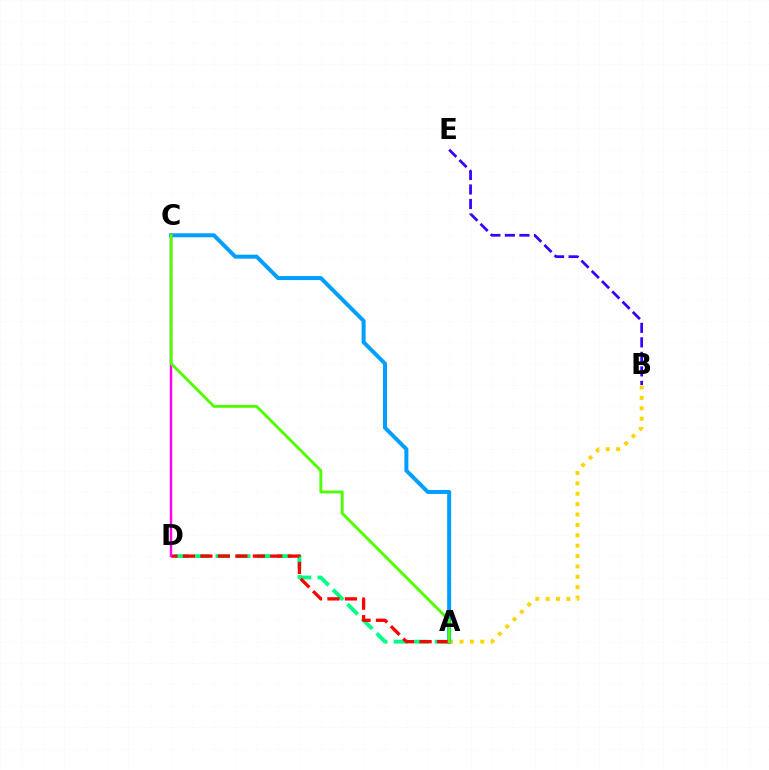{('A', 'B'): [{'color': '#ffd500', 'line_style': 'dotted', 'thickness': 2.82}], ('A', 'D'): [{'color': '#00ff86', 'line_style': 'dashed', 'thickness': 2.79}, {'color': '#ff0000', 'line_style': 'dashed', 'thickness': 2.37}], ('A', 'C'): [{'color': '#009eff', 'line_style': 'solid', 'thickness': 2.87}, {'color': '#4fff00', 'line_style': 'solid', 'thickness': 2.07}], ('C', 'D'): [{'color': '#ff00ed', 'line_style': 'solid', 'thickness': 1.74}], ('B', 'E'): [{'color': '#3700ff', 'line_style': 'dashed', 'thickness': 1.97}]}